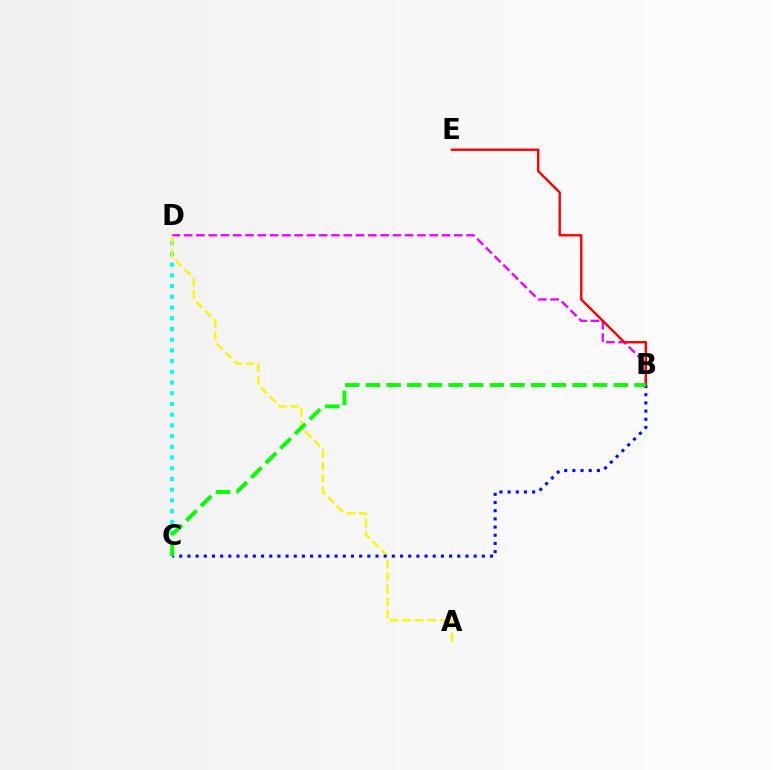{('B', 'D'): [{'color': '#ee00ff', 'line_style': 'dashed', 'thickness': 1.67}], ('C', 'D'): [{'color': '#00fff6', 'line_style': 'dotted', 'thickness': 2.91}], ('A', 'D'): [{'color': '#fcf500', 'line_style': 'dashed', 'thickness': 1.7}], ('B', 'C'): [{'color': '#0010ff', 'line_style': 'dotted', 'thickness': 2.22}, {'color': '#08ff00', 'line_style': 'dashed', 'thickness': 2.81}], ('B', 'E'): [{'color': '#ff0000', 'line_style': 'solid', 'thickness': 1.72}]}